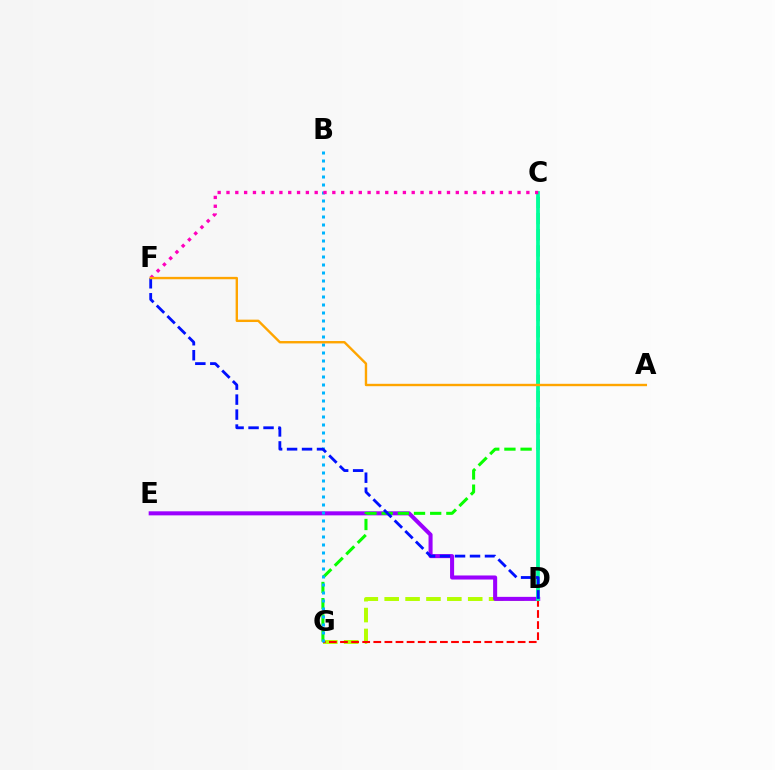{('D', 'G'): [{'color': '#b3ff00', 'line_style': 'dashed', 'thickness': 2.84}, {'color': '#ff0000', 'line_style': 'dashed', 'thickness': 1.51}], ('D', 'E'): [{'color': '#9b00ff', 'line_style': 'solid', 'thickness': 2.92}], ('C', 'G'): [{'color': '#08ff00', 'line_style': 'dashed', 'thickness': 2.2}], ('C', 'D'): [{'color': '#00ff9d', 'line_style': 'solid', 'thickness': 2.69}], ('B', 'G'): [{'color': '#00b5ff', 'line_style': 'dotted', 'thickness': 2.17}], ('C', 'F'): [{'color': '#ff00bd', 'line_style': 'dotted', 'thickness': 2.4}], ('D', 'F'): [{'color': '#0010ff', 'line_style': 'dashed', 'thickness': 2.03}], ('A', 'F'): [{'color': '#ffa500', 'line_style': 'solid', 'thickness': 1.72}]}